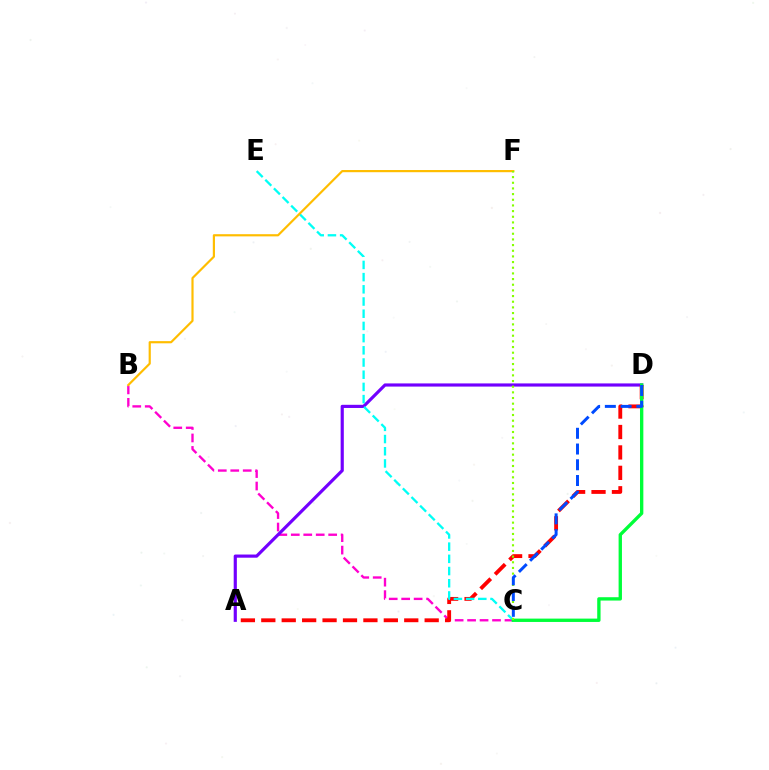{('B', 'C'): [{'color': '#ff00cf', 'line_style': 'dashed', 'thickness': 1.69}], ('A', 'D'): [{'color': '#7200ff', 'line_style': 'solid', 'thickness': 2.28}, {'color': '#ff0000', 'line_style': 'dashed', 'thickness': 2.77}], ('C', 'E'): [{'color': '#00fff6', 'line_style': 'dashed', 'thickness': 1.66}], ('C', 'D'): [{'color': '#00ff39', 'line_style': 'solid', 'thickness': 2.41}, {'color': '#004bff', 'line_style': 'dashed', 'thickness': 2.14}], ('B', 'F'): [{'color': '#ffbd00', 'line_style': 'solid', 'thickness': 1.57}], ('C', 'F'): [{'color': '#84ff00', 'line_style': 'dotted', 'thickness': 1.54}]}